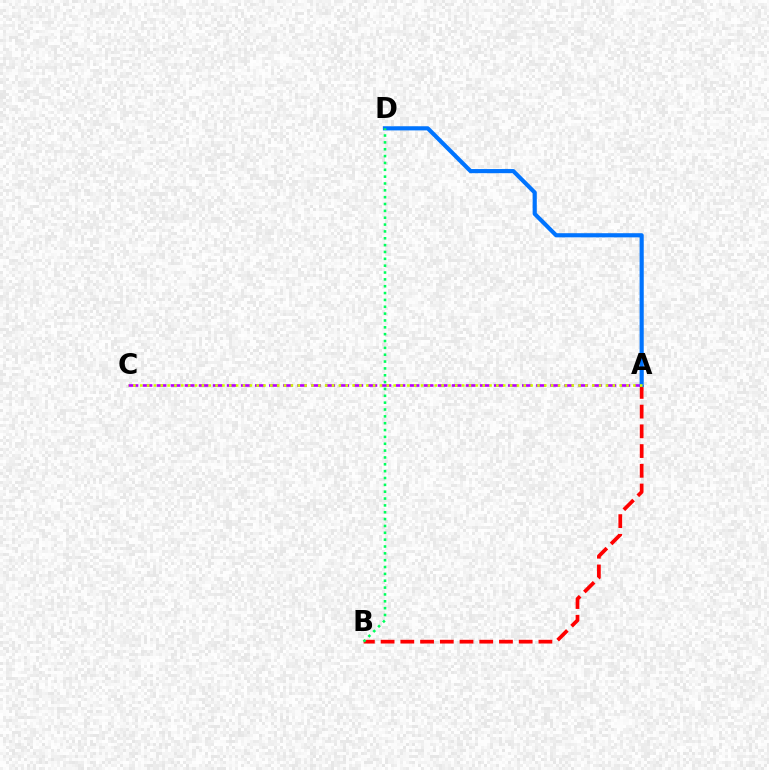{('A', 'C'): [{'color': '#b900ff', 'line_style': 'dashed', 'thickness': 1.91}, {'color': '#d1ff00', 'line_style': 'dotted', 'thickness': 1.86}], ('A', 'B'): [{'color': '#ff0000', 'line_style': 'dashed', 'thickness': 2.68}], ('A', 'D'): [{'color': '#0074ff', 'line_style': 'solid', 'thickness': 2.98}], ('B', 'D'): [{'color': '#00ff5c', 'line_style': 'dotted', 'thickness': 1.86}]}